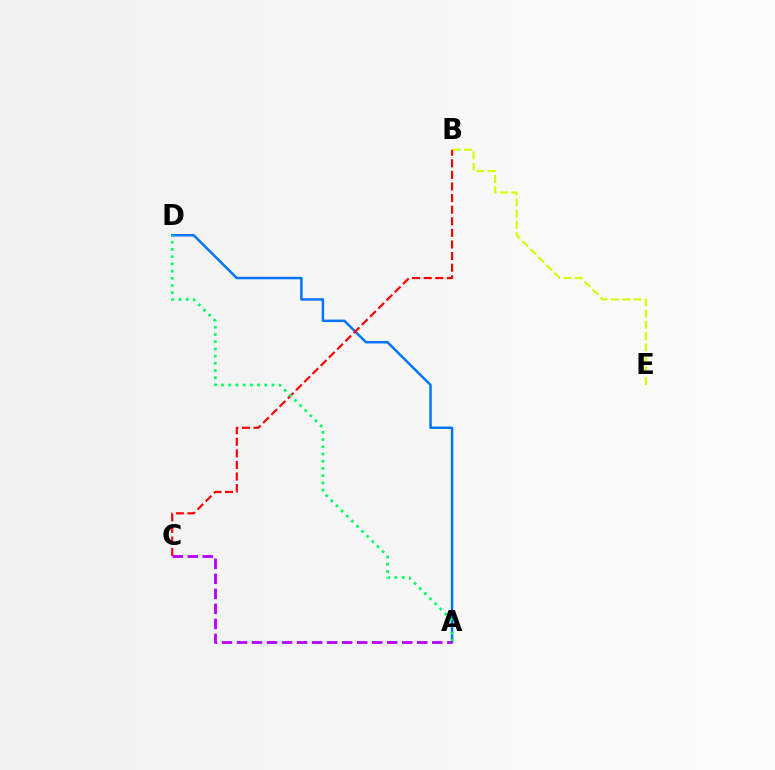{('B', 'E'): [{'color': '#d1ff00', 'line_style': 'dashed', 'thickness': 1.53}], ('A', 'D'): [{'color': '#0074ff', 'line_style': 'solid', 'thickness': 1.78}, {'color': '#00ff5c', 'line_style': 'dotted', 'thickness': 1.96}], ('B', 'C'): [{'color': '#ff0000', 'line_style': 'dashed', 'thickness': 1.57}], ('A', 'C'): [{'color': '#b900ff', 'line_style': 'dashed', 'thickness': 2.04}]}